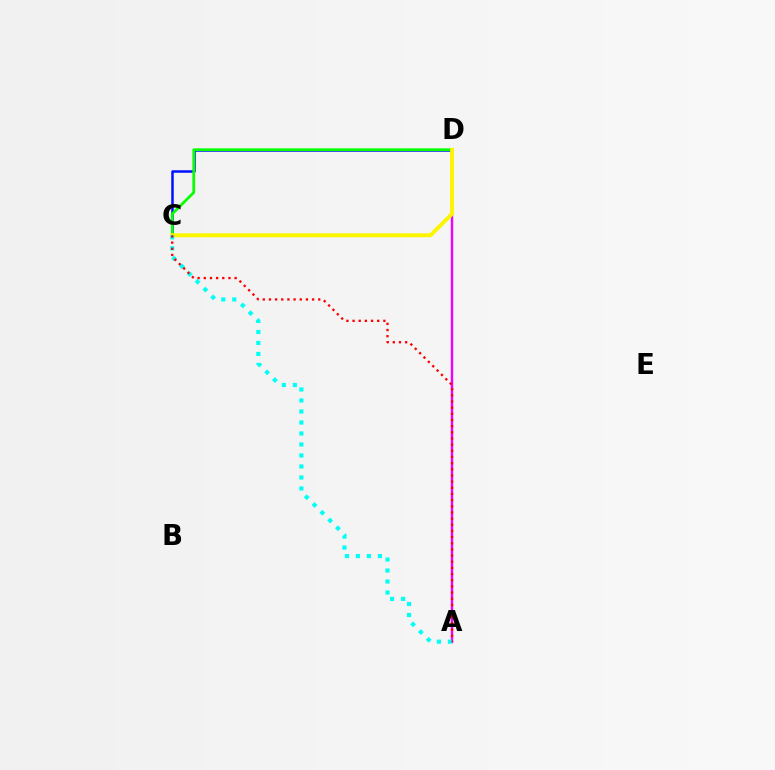{('C', 'D'): [{'color': '#0010ff', 'line_style': 'solid', 'thickness': 1.8}, {'color': '#08ff00', 'line_style': 'solid', 'thickness': 1.98}, {'color': '#fcf500', 'line_style': 'solid', 'thickness': 2.82}], ('A', 'D'): [{'color': '#ee00ff', 'line_style': 'solid', 'thickness': 1.73}], ('A', 'C'): [{'color': '#00fff6', 'line_style': 'dotted', 'thickness': 2.99}, {'color': '#ff0000', 'line_style': 'dotted', 'thickness': 1.67}]}